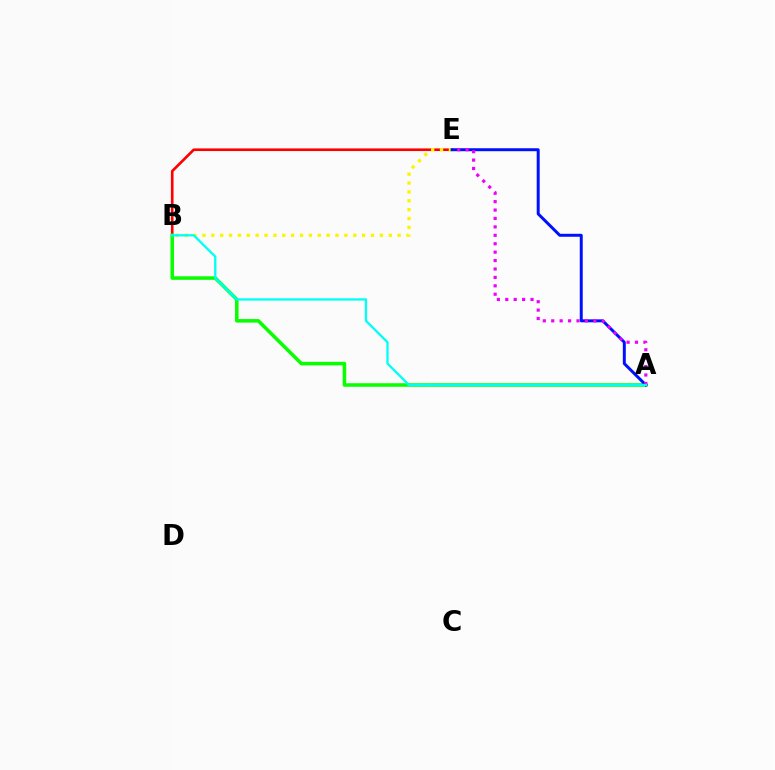{('B', 'E'): [{'color': '#ff0000', 'line_style': 'solid', 'thickness': 1.89}, {'color': '#fcf500', 'line_style': 'dotted', 'thickness': 2.41}], ('A', 'B'): [{'color': '#08ff00', 'line_style': 'solid', 'thickness': 2.54}, {'color': '#00fff6', 'line_style': 'solid', 'thickness': 1.66}], ('A', 'E'): [{'color': '#0010ff', 'line_style': 'solid', 'thickness': 2.14}, {'color': '#ee00ff', 'line_style': 'dotted', 'thickness': 2.29}]}